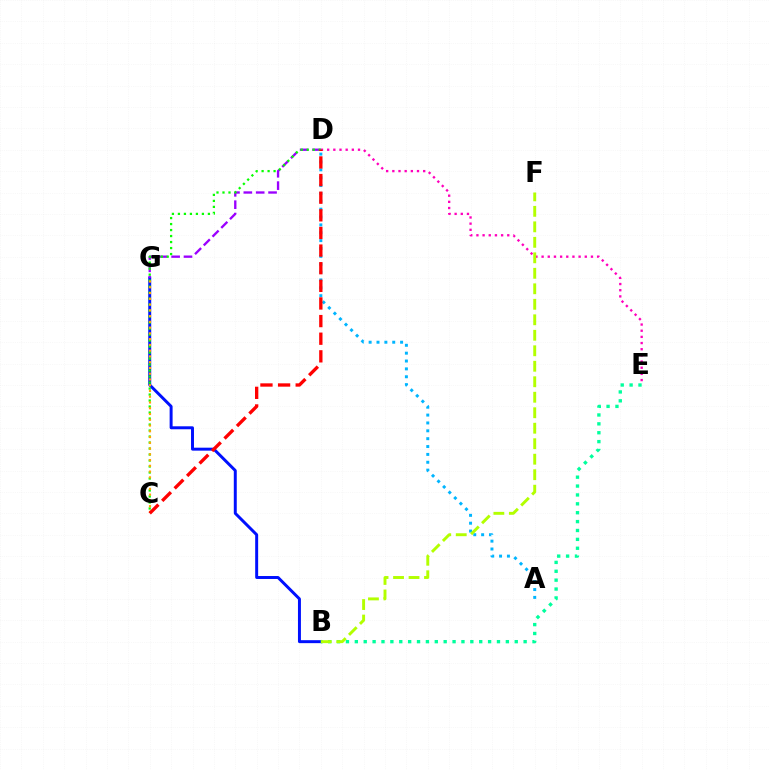{('A', 'D'): [{'color': '#00b5ff', 'line_style': 'dotted', 'thickness': 2.14}], ('D', 'E'): [{'color': '#ff00bd', 'line_style': 'dotted', 'thickness': 1.68}], ('B', 'G'): [{'color': '#0010ff', 'line_style': 'solid', 'thickness': 2.13}], ('B', 'E'): [{'color': '#00ff9d', 'line_style': 'dotted', 'thickness': 2.41}], ('D', 'G'): [{'color': '#9b00ff', 'line_style': 'dashed', 'thickness': 1.68}], ('B', 'F'): [{'color': '#b3ff00', 'line_style': 'dashed', 'thickness': 2.1}], ('C', 'D'): [{'color': '#08ff00', 'line_style': 'dotted', 'thickness': 1.63}, {'color': '#ff0000', 'line_style': 'dashed', 'thickness': 2.39}], ('C', 'G'): [{'color': '#ffa500', 'line_style': 'dotted', 'thickness': 1.56}]}